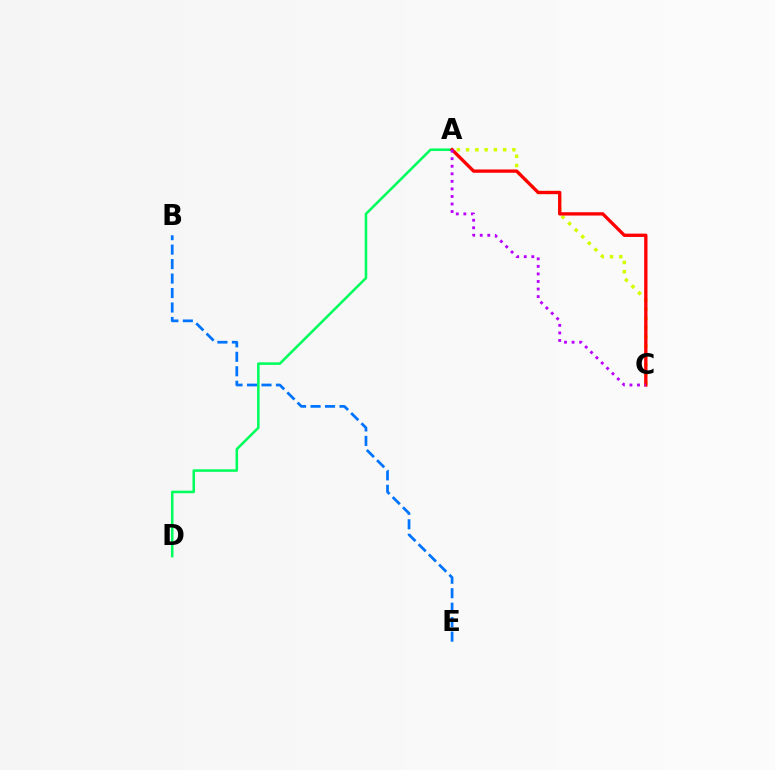{('A', 'D'): [{'color': '#00ff5c', 'line_style': 'solid', 'thickness': 1.84}], ('A', 'C'): [{'color': '#d1ff00', 'line_style': 'dotted', 'thickness': 2.52}, {'color': '#ff0000', 'line_style': 'solid', 'thickness': 2.39}, {'color': '#b900ff', 'line_style': 'dotted', 'thickness': 2.05}], ('B', 'E'): [{'color': '#0074ff', 'line_style': 'dashed', 'thickness': 1.97}]}